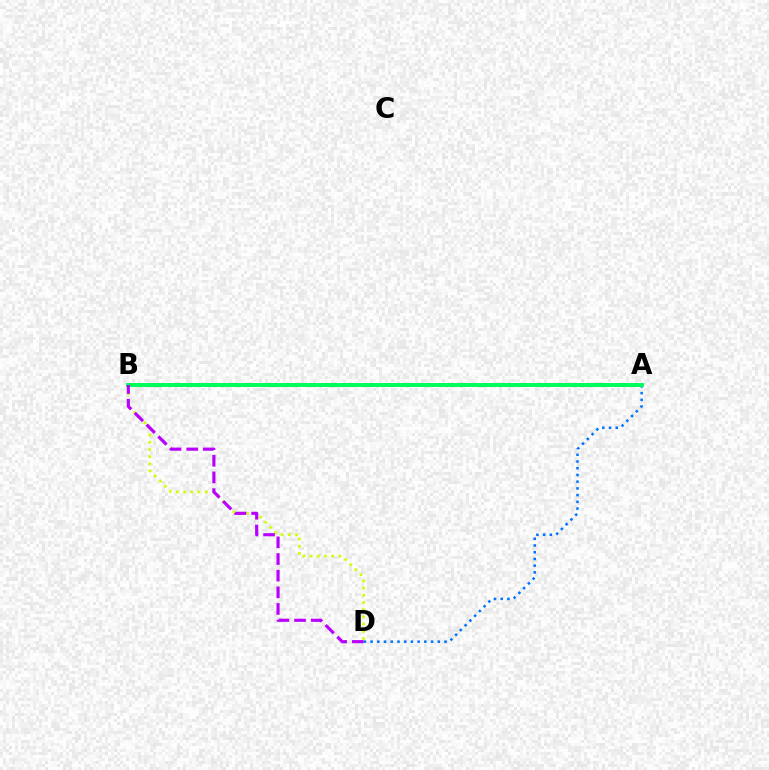{('A', 'D'): [{'color': '#0074ff', 'line_style': 'dotted', 'thickness': 1.83}], ('A', 'B'): [{'color': '#ff0000', 'line_style': 'dashed', 'thickness': 2.64}, {'color': '#00ff5c', 'line_style': 'solid', 'thickness': 2.84}], ('B', 'D'): [{'color': '#d1ff00', 'line_style': 'dotted', 'thickness': 1.96}, {'color': '#b900ff', 'line_style': 'dashed', 'thickness': 2.26}]}